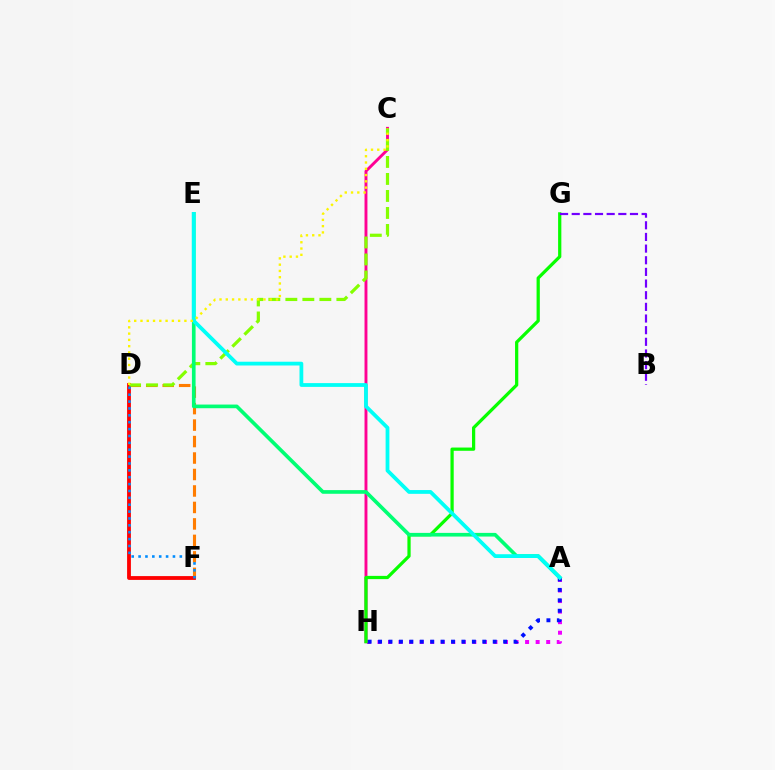{('A', 'H'): [{'color': '#ee00ff', 'line_style': 'dotted', 'thickness': 2.87}, {'color': '#0010ff', 'line_style': 'dotted', 'thickness': 2.83}], ('D', 'F'): [{'color': '#ff7c00', 'line_style': 'dashed', 'thickness': 2.24}, {'color': '#ff0000', 'line_style': 'solid', 'thickness': 2.74}, {'color': '#008cff', 'line_style': 'dotted', 'thickness': 1.87}], ('C', 'H'): [{'color': '#ff0094', 'line_style': 'solid', 'thickness': 2.09}], ('G', 'H'): [{'color': '#08ff00', 'line_style': 'solid', 'thickness': 2.33}], ('C', 'D'): [{'color': '#84ff00', 'line_style': 'dashed', 'thickness': 2.31}, {'color': '#fcf500', 'line_style': 'dotted', 'thickness': 1.7}], ('B', 'G'): [{'color': '#7200ff', 'line_style': 'dashed', 'thickness': 1.58}], ('A', 'E'): [{'color': '#00ff74', 'line_style': 'solid', 'thickness': 2.64}, {'color': '#00fff6', 'line_style': 'solid', 'thickness': 2.72}]}